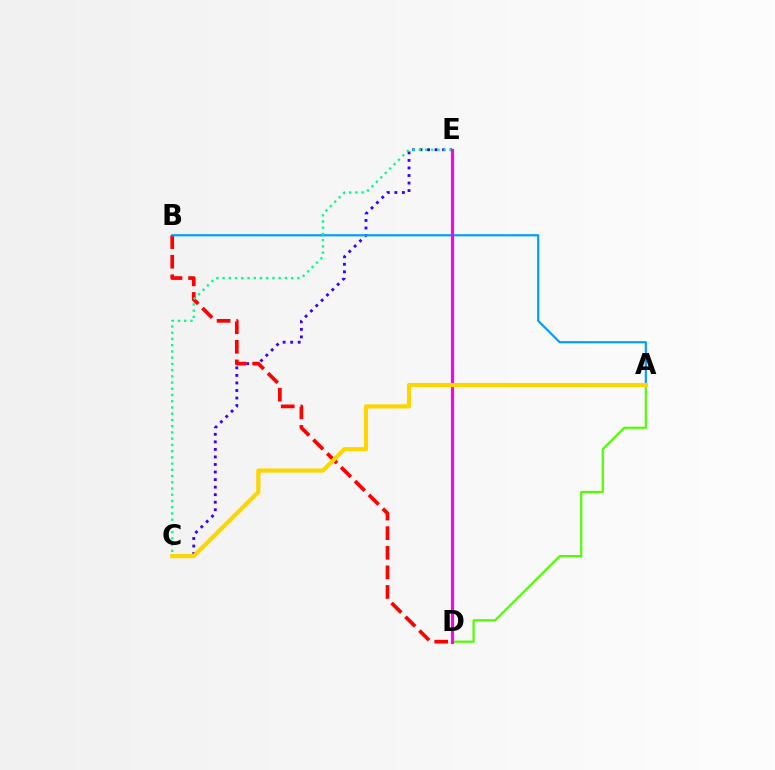{('A', 'D'): [{'color': '#4fff00', 'line_style': 'solid', 'thickness': 1.58}], ('C', 'E'): [{'color': '#3700ff', 'line_style': 'dotted', 'thickness': 2.05}, {'color': '#00ff86', 'line_style': 'dotted', 'thickness': 1.69}], ('B', 'D'): [{'color': '#ff0000', 'line_style': 'dashed', 'thickness': 2.66}], ('A', 'B'): [{'color': '#009eff', 'line_style': 'solid', 'thickness': 1.57}], ('D', 'E'): [{'color': '#ff00ed', 'line_style': 'solid', 'thickness': 2.26}], ('A', 'C'): [{'color': '#ffd500', 'line_style': 'solid', 'thickness': 2.99}]}